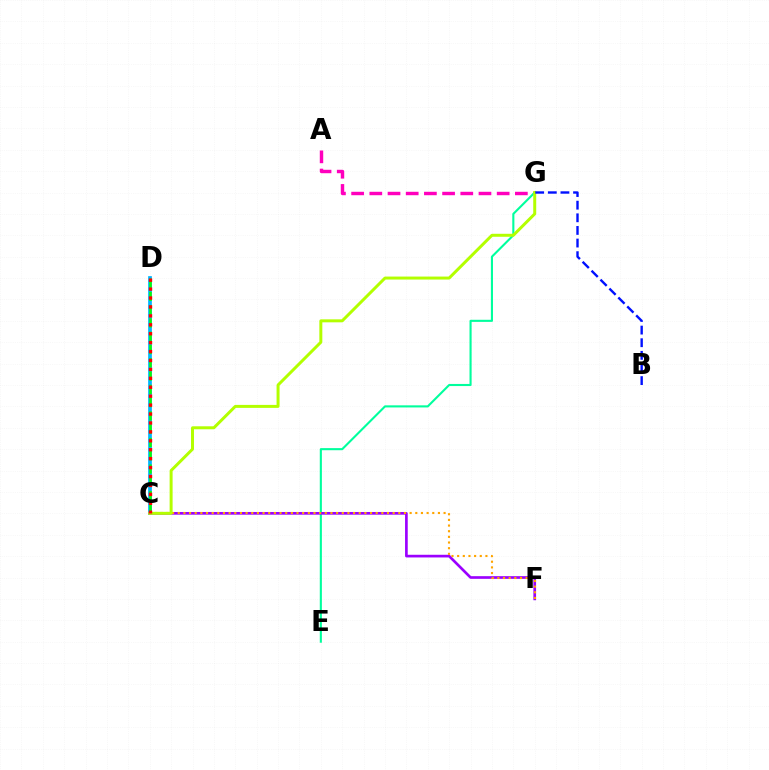{('A', 'G'): [{'color': '#ff00bd', 'line_style': 'dashed', 'thickness': 2.47}], ('E', 'G'): [{'color': '#00ff9d', 'line_style': 'solid', 'thickness': 1.52}], ('C', 'D'): [{'color': '#00b5ff', 'line_style': 'solid', 'thickness': 2.68}, {'color': '#08ff00', 'line_style': 'dashed', 'thickness': 1.8}, {'color': '#ff0000', 'line_style': 'dotted', 'thickness': 2.42}], ('C', 'F'): [{'color': '#9b00ff', 'line_style': 'solid', 'thickness': 1.93}, {'color': '#ffa500', 'line_style': 'dotted', 'thickness': 1.54}], ('C', 'G'): [{'color': '#b3ff00', 'line_style': 'solid', 'thickness': 2.15}], ('B', 'G'): [{'color': '#0010ff', 'line_style': 'dashed', 'thickness': 1.72}]}